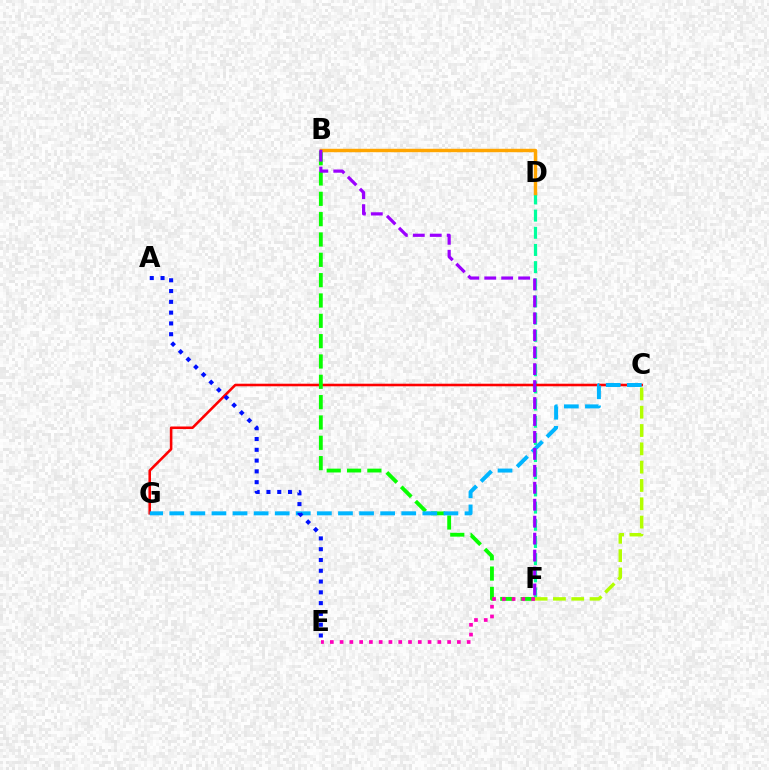{('D', 'F'): [{'color': '#00ff9d', 'line_style': 'dashed', 'thickness': 2.33}], ('C', 'G'): [{'color': '#ff0000', 'line_style': 'solid', 'thickness': 1.85}, {'color': '#00b5ff', 'line_style': 'dashed', 'thickness': 2.86}], ('B', 'F'): [{'color': '#08ff00', 'line_style': 'dashed', 'thickness': 2.76}, {'color': '#9b00ff', 'line_style': 'dashed', 'thickness': 2.3}], ('B', 'D'): [{'color': '#ffa500', 'line_style': 'solid', 'thickness': 2.47}], ('C', 'F'): [{'color': '#b3ff00', 'line_style': 'dashed', 'thickness': 2.49}], ('E', 'F'): [{'color': '#ff00bd', 'line_style': 'dotted', 'thickness': 2.66}], ('A', 'E'): [{'color': '#0010ff', 'line_style': 'dotted', 'thickness': 2.93}]}